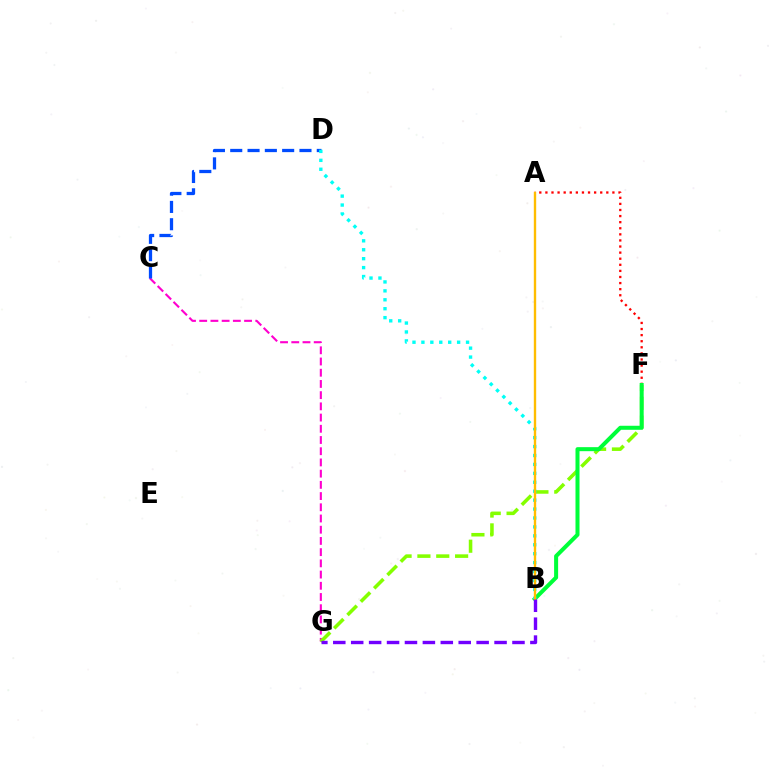{('C', 'G'): [{'color': '#ff00cf', 'line_style': 'dashed', 'thickness': 1.52}], ('A', 'F'): [{'color': '#ff0000', 'line_style': 'dotted', 'thickness': 1.65}], ('C', 'D'): [{'color': '#004bff', 'line_style': 'dashed', 'thickness': 2.35}], ('F', 'G'): [{'color': '#84ff00', 'line_style': 'dashed', 'thickness': 2.56}], ('B', 'F'): [{'color': '#00ff39', 'line_style': 'solid', 'thickness': 2.89}], ('B', 'D'): [{'color': '#00fff6', 'line_style': 'dotted', 'thickness': 2.43}], ('A', 'B'): [{'color': '#ffbd00', 'line_style': 'solid', 'thickness': 1.71}], ('B', 'G'): [{'color': '#7200ff', 'line_style': 'dashed', 'thickness': 2.43}]}